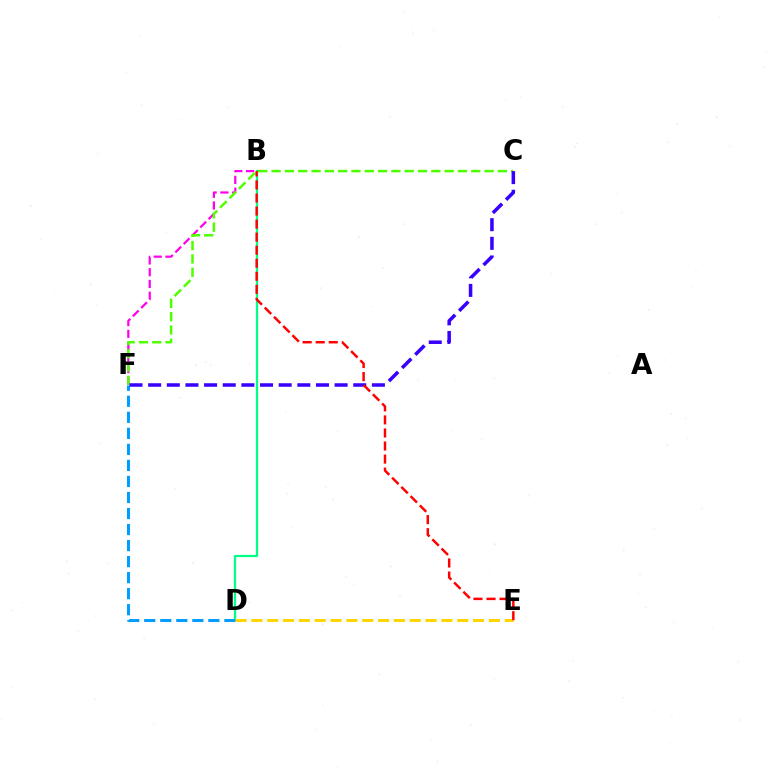{('B', 'D'): [{'color': '#00ff86', 'line_style': 'solid', 'thickness': 1.62}], ('D', 'F'): [{'color': '#009eff', 'line_style': 'dashed', 'thickness': 2.18}], ('B', 'F'): [{'color': '#ff00ed', 'line_style': 'dashed', 'thickness': 1.6}], ('C', 'F'): [{'color': '#4fff00', 'line_style': 'dashed', 'thickness': 1.81}, {'color': '#3700ff', 'line_style': 'dashed', 'thickness': 2.53}], ('D', 'E'): [{'color': '#ffd500', 'line_style': 'dashed', 'thickness': 2.15}], ('B', 'E'): [{'color': '#ff0000', 'line_style': 'dashed', 'thickness': 1.77}]}